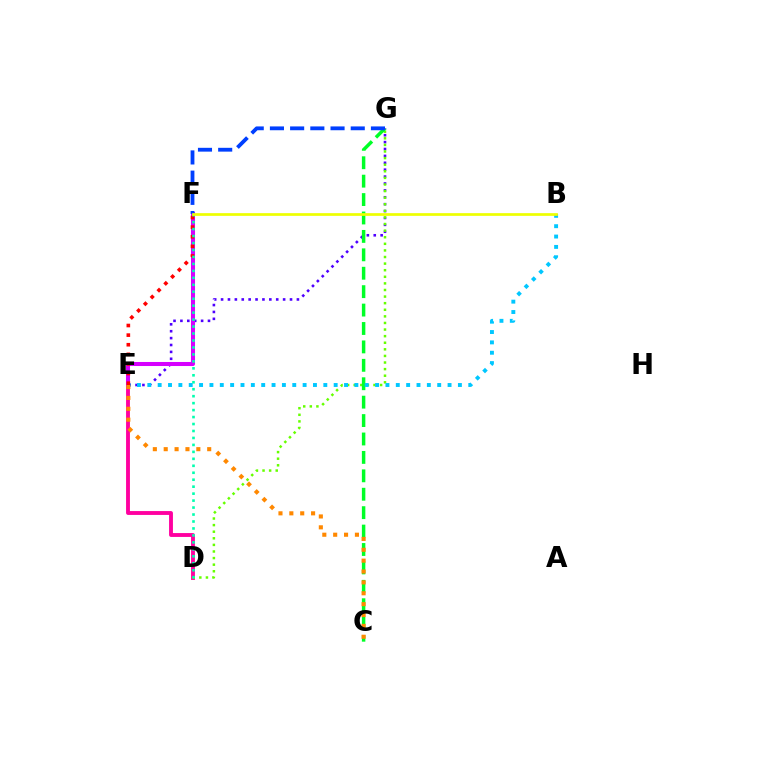{('D', 'E'): [{'color': '#ff00a0', 'line_style': 'solid', 'thickness': 2.78}], ('E', 'G'): [{'color': '#4f00ff', 'line_style': 'dotted', 'thickness': 1.87}], ('D', 'G'): [{'color': '#66ff00', 'line_style': 'dotted', 'thickness': 1.79}], ('E', 'F'): [{'color': '#d600ff', 'line_style': 'solid', 'thickness': 2.92}, {'color': '#ff0000', 'line_style': 'dotted', 'thickness': 2.61}], ('C', 'G'): [{'color': '#00ff27', 'line_style': 'dashed', 'thickness': 2.5}], ('B', 'E'): [{'color': '#00c7ff', 'line_style': 'dotted', 'thickness': 2.81}], ('F', 'G'): [{'color': '#003fff', 'line_style': 'dashed', 'thickness': 2.74}], ('D', 'F'): [{'color': '#00ffaf', 'line_style': 'dotted', 'thickness': 1.89}], ('C', 'E'): [{'color': '#ff8800', 'line_style': 'dotted', 'thickness': 2.95}], ('B', 'F'): [{'color': '#eeff00', 'line_style': 'solid', 'thickness': 1.95}]}